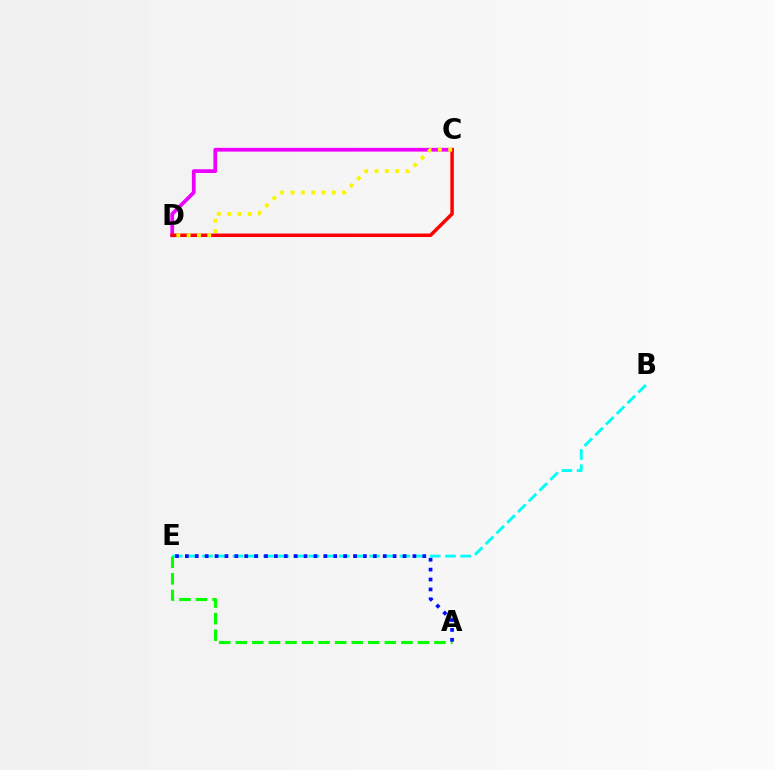{('B', 'E'): [{'color': '#00fff6', 'line_style': 'dashed', 'thickness': 2.06}], ('A', 'E'): [{'color': '#08ff00', 'line_style': 'dashed', 'thickness': 2.25}, {'color': '#0010ff', 'line_style': 'dotted', 'thickness': 2.69}], ('C', 'D'): [{'color': '#ee00ff', 'line_style': 'solid', 'thickness': 2.7}, {'color': '#ff0000', 'line_style': 'solid', 'thickness': 2.51}, {'color': '#fcf500', 'line_style': 'dotted', 'thickness': 2.8}]}